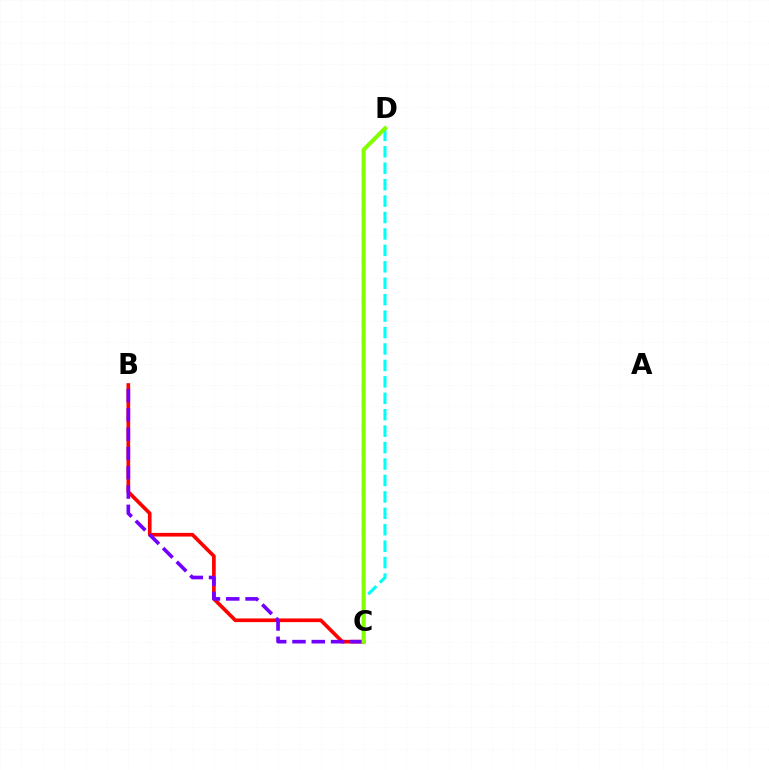{('B', 'C'): [{'color': '#ff0000', 'line_style': 'solid', 'thickness': 2.64}, {'color': '#7200ff', 'line_style': 'dashed', 'thickness': 2.62}], ('C', 'D'): [{'color': '#00fff6', 'line_style': 'dashed', 'thickness': 2.23}, {'color': '#84ff00', 'line_style': 'solid', 'thickness': 2.93}]}